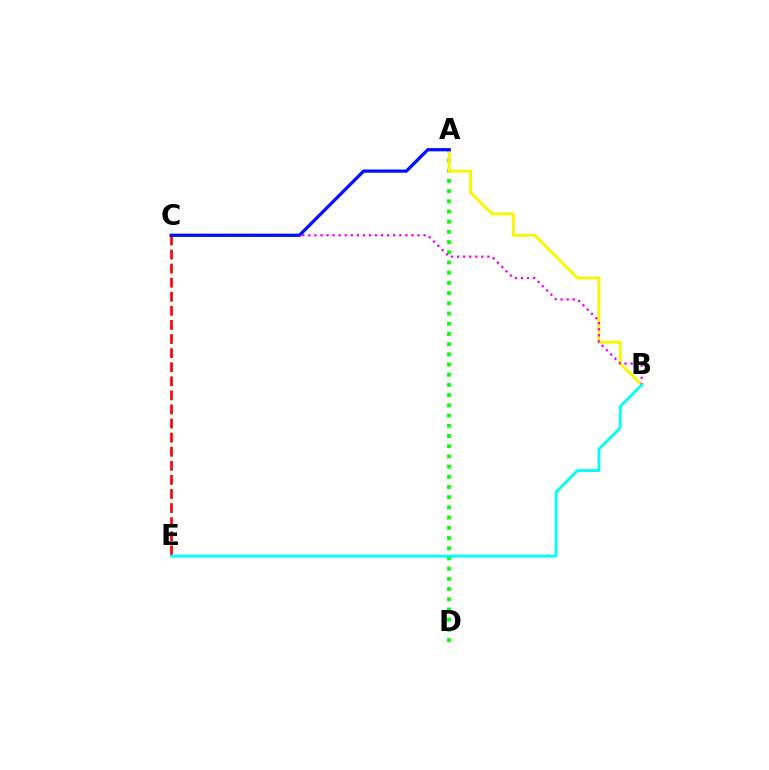{('A', 'D'): [{'color': '#08ff00', 'line_style': 'dotted', 'thickness': 2.77}], ('C', 'E'): [{'color': '#ff0000', 'line_style': 'dashed', 'thickness': 1.91}], ('A', 'B'): [{'color': '#fcf500', 'line_style': 'solid', 'thickness': 2.11}], ('B', 'C'): [{'color': '#ee00ff', 'line_style': 'dotted', 'thickness': 1.65}], ('A', 'C'): [{'color': '#0010ff', 'line_style': 'solid', 'thickness': 2.34}], ('B', 'E'): [{'color': '#00fff6', 'line_style': 'solid', 'thickness': 2.02}]}